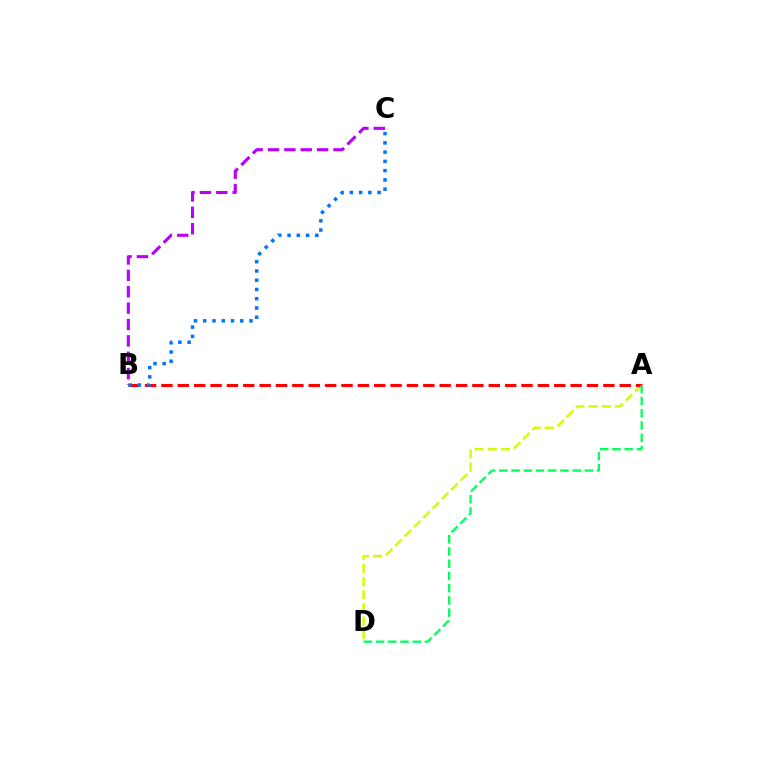{('A', 'D'): [{'color': '#d1ff00', 'line_style': 'dashed', 'thickness': 1.79}, {'color': '#00ff5c', 'line_style': 'dashed', 'thickness': 1.66}], ('B', 'C'): [{'color': '#b900ff', 'line_style': 'dashed', 'thickness': 2.23}, {'color': '#0074ff', 'line_style': 'dotted', 'thickness': 2.51}], ('A', 'B'): [{'color': '#ff0000', 'line_style': 'dashed', 'thickness': 2.22}]}